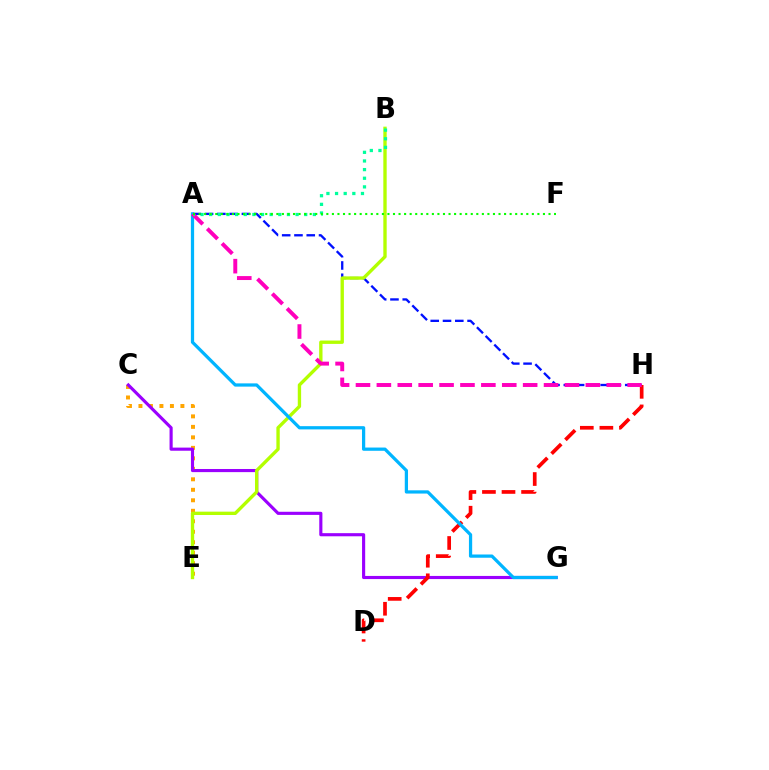{('C', 'E'): [{'color': '#ffa500', 'line_style': 'dotted', 'thickness': 2.85}], ('C', 'G'): [{'color': '#9b00ff', 'line_style': 'solid', 'thickness': 2.25}], ('A', 'H'): [{'color': '#0010ff', 'line_style': 'dashed', 'thickness': 1.67}, {'color': '#ff00bd', 'line_style': 'dashed', 'thickness': 2.84}], ('B', 'E'): [{'color': '#b3ff00', 'line_style': 'solid', 'thickness': 2.42}], ('D', 'H'): [{'color': '#ff0000', 'line_style': 'dashed', 'thickness': 2.66}], ('A', 'G'): [{'color': '#00b5ff', 'line_style': 'solid', 'thickness': 2.33}], ('A', 'B'): [{'color': '#00ff9d', 'line_style': 'dotted', 'thickness': 2.35}], ('A', 'F'): [{'color': '#08ff00', 'line_style': 'dotted', 'thickness': 1.51}]}